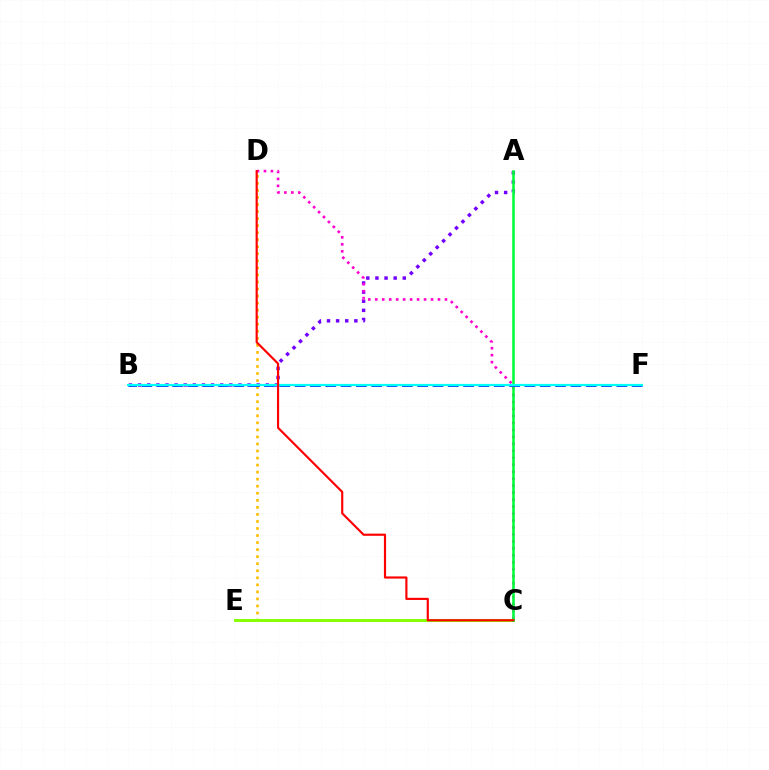{('A', 'B'): [{'color': '#7200ff', 'line_style': 'dotted', 'thickness': 2.48}], ('D', 'E'): [{'color': '#ffbd00', 'line_style': 'dotted', 'thickness': 1.91}], ('C', 'D'): [{'color': '#ff00cf', 'line_style': 'dotted', 'thickness': 1.89}, {'color': '#ff0000', 'line_style': 'solid', 'thickness': 1.56}], ('C', 'E'): [{'color': '#84ff00', 'line_style': 'solid', 'thickness': 2.1}], ('A', 'C'): [{'color': '#00ff39', 'line_style': 'solid', 'thickness': 1.86}], ('B', 'F'): [{'color': '#004bff', 'line_style': 'dashed', 'thickness': 2.08}, {'color': '#00fff6', 'line_style': 'solid', 'thickness': 1.57}]}